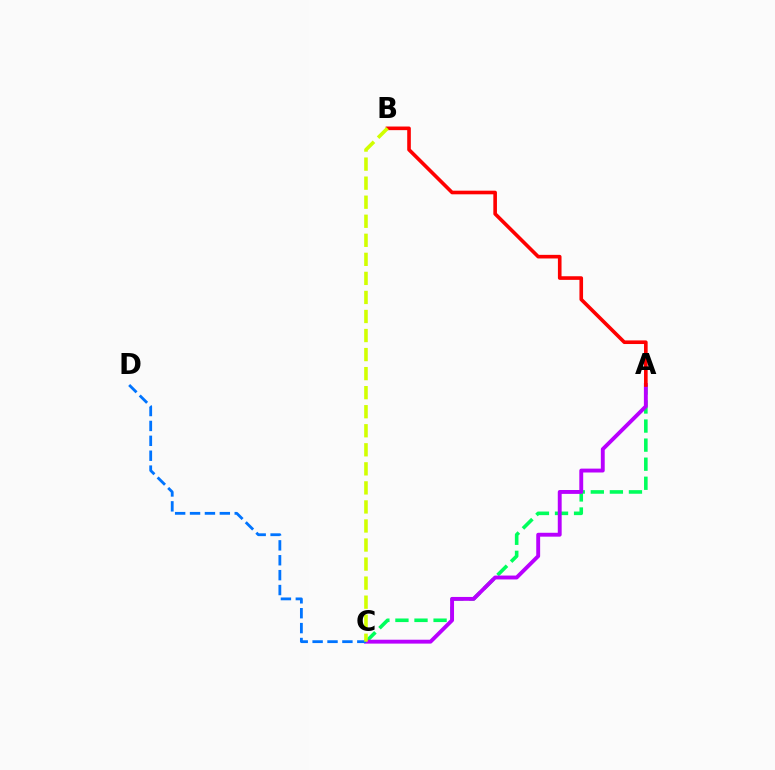{('A', 'C'): [{'color': '#00ff5c', 'line_style': 'dashed', 'thickness': 2.59}, {'color': '#b900ff', 'line_style': 'solid', 'thickness': 2.8}], ('C', 'D'): [{'color': '#0074ff', 'line_style': 'dashed', 'thickness': 2.02}], ('A', 'B'): [{'color': '#ff0000', 'line_style': 'solid', 'thickness': 2.61}], ('B', 'C'): [{'color': '#d1ff00', 'line_style': 'dashed', 'thickness': 2.59}]}